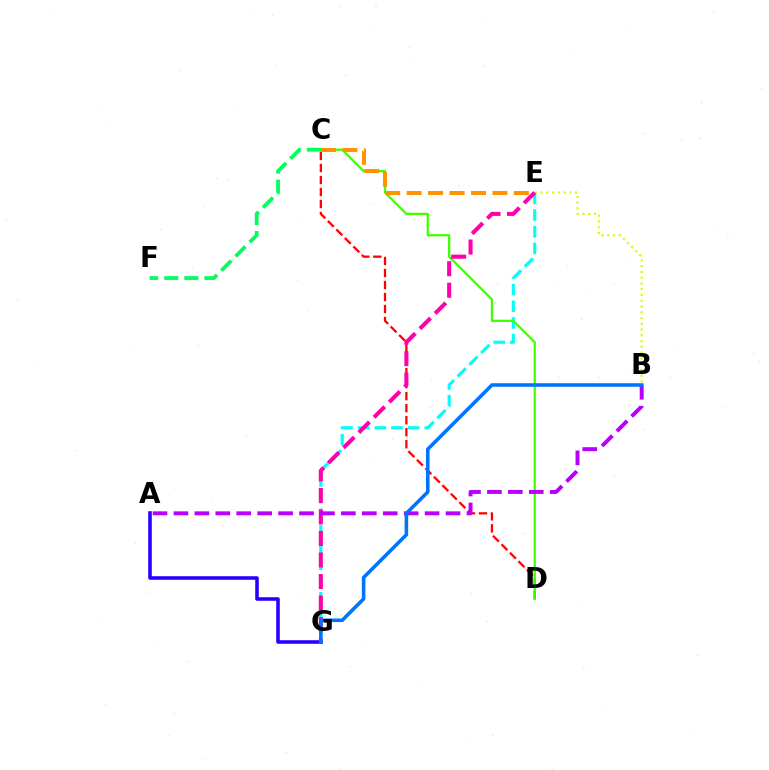{('E', 'G'): [{'color': '#00fff6', 'line_style': 'dashed', 'thickness': 2.27}, {'color': '#ff00ac', 'line_style': 'dashed', 'thickness': 2.92}], ('C', 'D'): [{'color': '#ff0000', 'line_style': 'dashed', 'thickness': 1.63}, {'color': '#3dff00', 'line_style': 'solid', 'thickness': 1.62}], ('C', 'E'): [{'color': '#ff9400', 'line_style': 'dashed', 'thickness': 2.91}], ('B', 'E'): [{'color': '#d1ff00', 'line_style': 'dotted', 'thickness': 1.56}], ('C', 'F'): [{'color': '#00ff5c', 'line_style': 'dashed', 'thickness': 2.73}], ('A', 'G'): [{'color': '#2500ff', 'line_style': 'solid', 'thickness': 2.56}], ('A', 'B'): [{'color': '#b900ff', 'line_style': 'dashed', 'thickness': 2.84}], ('B', 'G'): [{'color': '#0074ff', 'line_style': 'solid', 'thickness': 2.56}]}